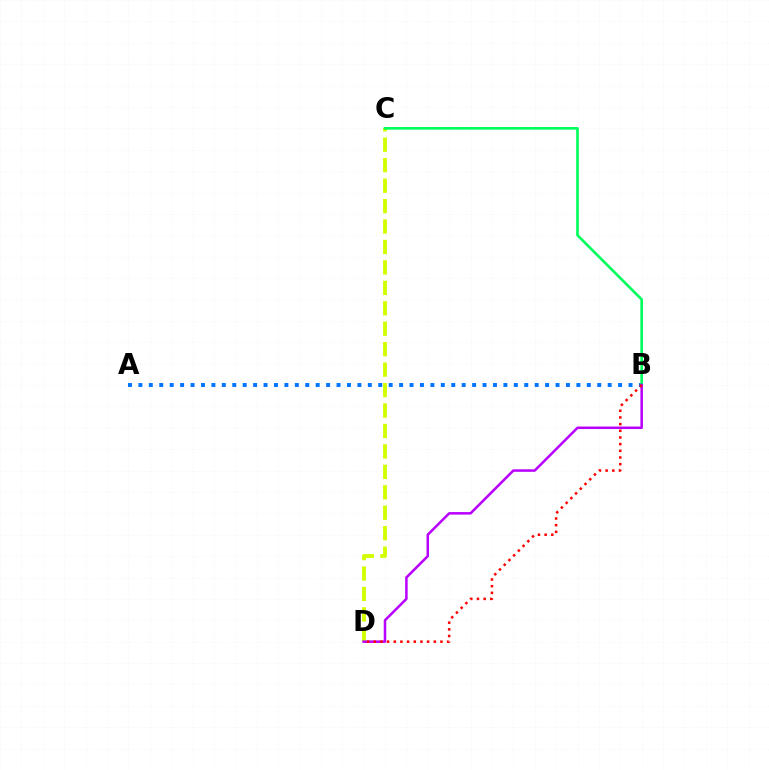{('C', 'D'): [{'color': '#d1ff00', 'line_style': 'dashed', 'thickness': 2.78}], ('A', 'B'): [{'color': '#0074ff', 'line_style': 'dotted', 'thickness': 2.83}], ('B', 'C'): [{'color': '#00ff5c', 'line_style': 'solid', 'thickness': 1.9}], ('B', 'D'): [{'color': '#b900ff', 'line_style': 'solid', 'thickness': 1.82}, {'color': '#ff0000', 'line_style': 'dotted', 'thickness': 1.81}]}